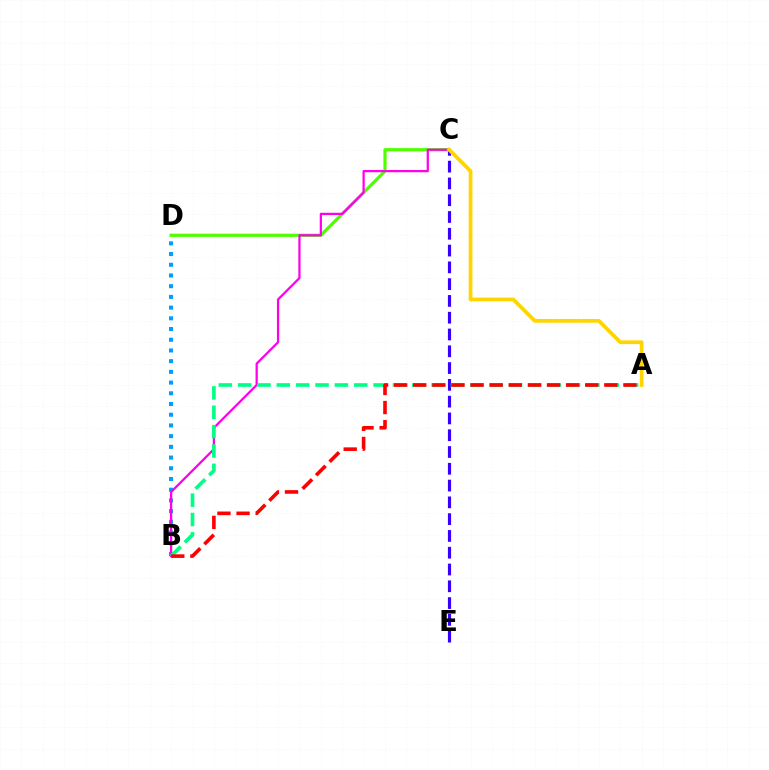{('C', 'E'): [{'color': '#3700ff', 'line_style': 'dashed', 'thickness': 2.28}], ('B', 'D'): [{'color': '#009eff', 'line_style': 'dotted', 'thickness': 2.91}], ('C', 'D'): [{'color': '#4fff00', 'line_style': 'solid', 'thickness': 2.31}], ('B', 'C'): [{'color': '#ff00ed', 'line_style': 'solid', 'thickness': 1.62}], ('A', 'B'): [{'color': '#00ff86', 'line_style': 'dashed', 'thickness': 2.63}, {'color': '#ff0000', 'line_style': 'dashed', 'thickness': 2.6}], ('A', 'C'): [{'color': '#ffd500', 'line_style': 'solid', 'thickness': 2.69}]}